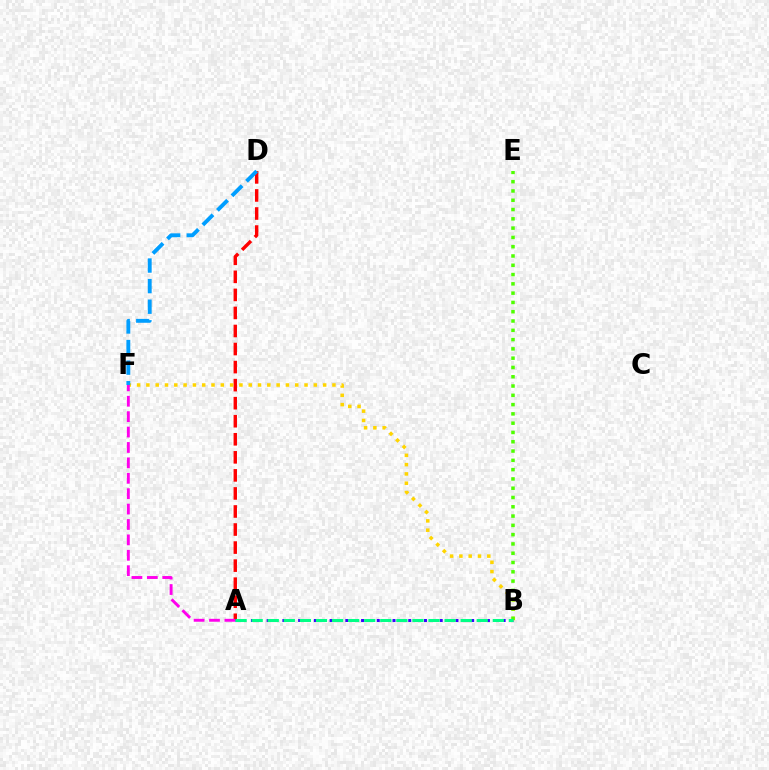{('A', 'D'): [{'color': '#ff0000', 'line_style': 'dashed', 'thickness': 2.45}], ('A', 'B'): [{'color': '#3700ff', 'line_style': 'dotted', 'thickness': 2.14}, {'color': '#00ff86', 'line_style': 'dashed', 'thickness': 2.18}], ('B', 'F'): [{'color': '#ffd500', 'line_style': 'dotted', 'thickness': 2.53}], ('A', 'F'): [{'color': '#ff00ed', 'line_style': 'dashed', 'thickness': 2.09}], ('B', 'E'): [{'color': '#4fff00', 'line_style': 'dotted', 'thickness': 2.52}], ('D', 'F'): [{'color': '#009eff', 'line_style': 'dashed', 'thickness': 2.8}]}